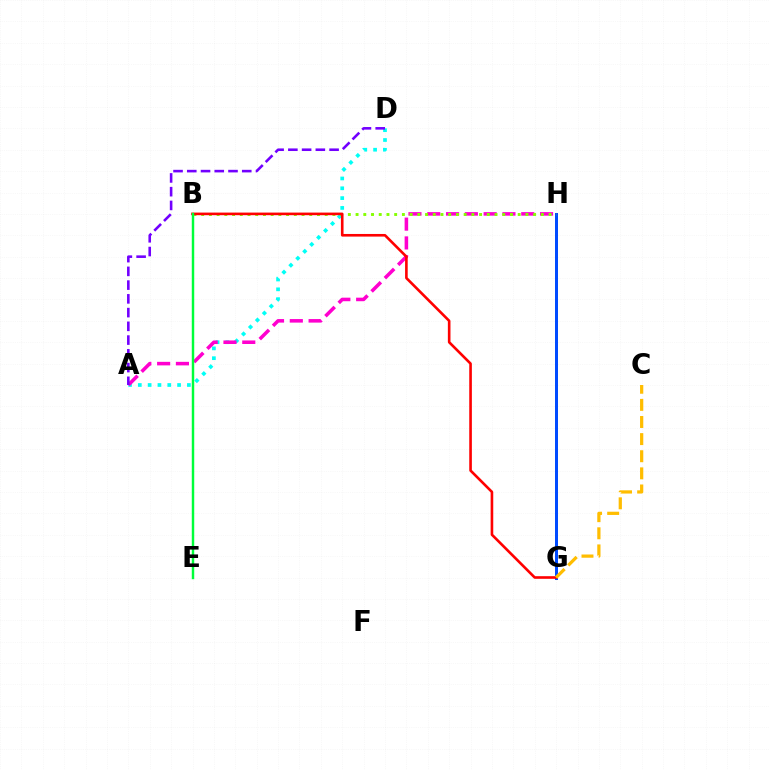{('A', 'D'): [{'color': '#00fff6', 'line_style': 'dotted', 'thickness': 2.67}, {'color': '#7200ff', 'line_style': 'dashed', 'thickness': 1.87}], ('G', 'H'): [{'color': '#004bff', 'line_style': 'solid', 'thickness': 2.15}], ('A', 'H'): [{'color': '#ff00cf', 'line_style': 'dashed', 'thickness': 2.55}], ('B', 'H'): [{'color': '#84ff00', 'line_style': 'dotted', 'thickness': 2.1}], ('B', 'G'): [{'color': '#ff0000', 'line_style': 'solid', 'thickness': 1.89}], ('B', 'E'): [{'color': '#00ff39', 'line_style': 'solid', 'thickness': 1.76}], ('C', 'G'): [{'color': '#ffbd00', 'line_style': 'dashed', 'thickness': 2.33}]}